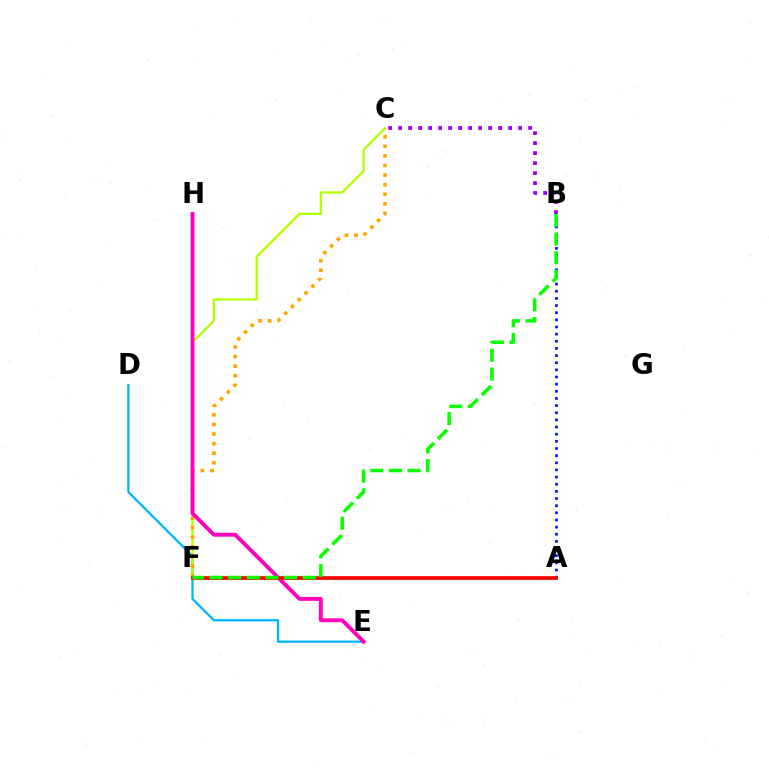{('D', 'E'): [{'color': '#00b5ff', 'line_style': 'solid', 'thickness': 1.62}], ('C', 'F'): [{'color': '#b3ff00', 'line_style': 'solid', 'thickness': 1.64}, {'color': '#ffa500', 'line_style': 'dotted', 'thickness': 2.61}], ('A', 'B'): [{'color': '#0010ff', 'line_style': 'dotted', 'thickness': 1.94}], ('A', 'F'): [{'color': '#00ff9d', 'line_style': 'solid', 'thickness': 1.95}, {'color': '#ff0000', 'line_style': 'solid', 'thickness': 2.65}], ('E', 'H'): [{'color': '#ff00bd', 'line_style': 'solid', 'thickness': 2.8}], ('B', 'C'): [{'color': '#9b00ff', 'line_style': 'dotted', 'thickness': 2.72}], ('B', 'F'): [{'color': '#08ff00', 'line_style': 'dashed', 'thickness': 2.54}]}